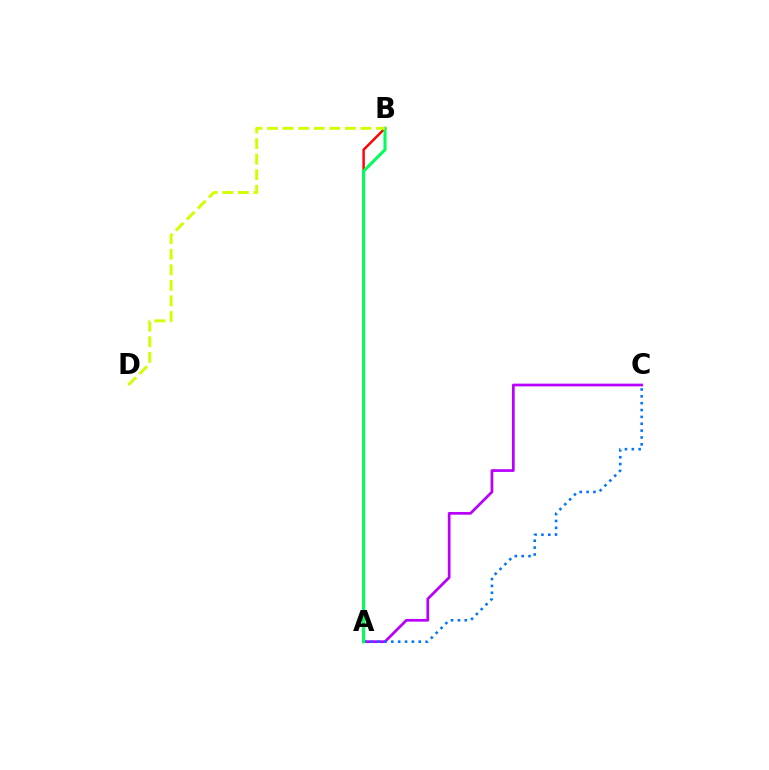{('A', 'C'): [{'color': '#b900ff', 'line_style': 'solid', 'thickness': 1.97}, {'color': '#0074ff', 'line_style': 'dotted', 'thickness': 1.86}], ('A', 'B'): [{'color': '#ff0000', 'line_style': 'solid', 'thickness': 1.76}, {'color': '#00ff5c', 'line_style': 'solid', 'thickness': 2.21}], ('B', 'D'): [{'color': '#d1ff00', 'line_style': 'dashed', 'thickness': 2.11}]}